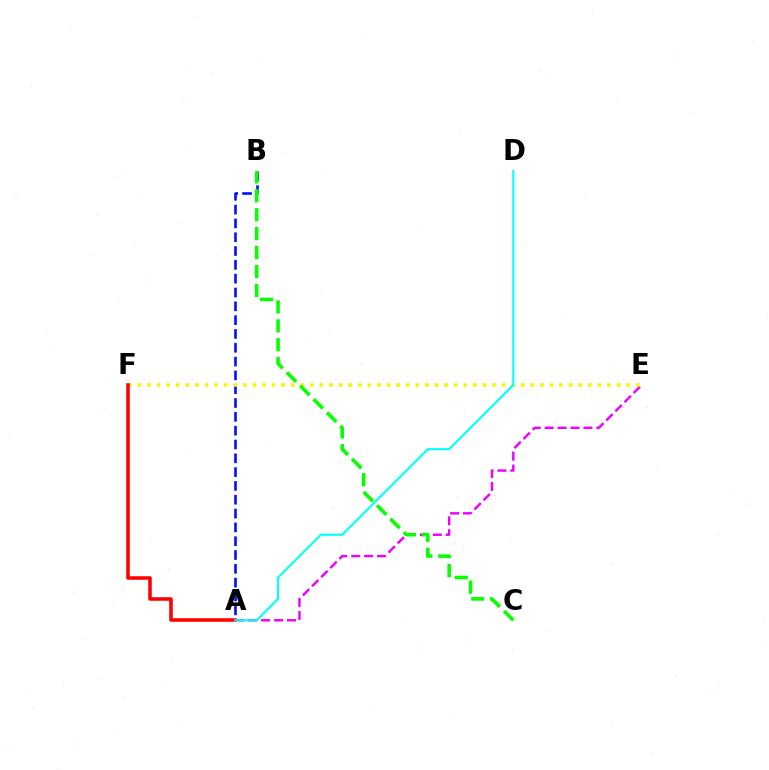{('A', 'B'): [{'color': '#0010ff', 'line_style': 'dashed', 'thickness': 1.88}], ('A', 'E'): [{'color': '#ee00ff', 'line_style': 'dashed', 'thickness': 1.76}], ('E', 'F'): [{'color': '#fcf500', 'line_style': 'dotted', 'thickness': 2.6}], ('A', 'F'): [{'color': '#ff0000', 'line_style': 'solid', 'thickness': 2.55}], ('B', 'C'): [{'color': '#08ff00', 'line_style': 'dashed', 'thickness': 2.57}], ('A', 'D'): [{'color': '#00fff6', 'line_style': 'solid', 'thickness': 1.53}]}